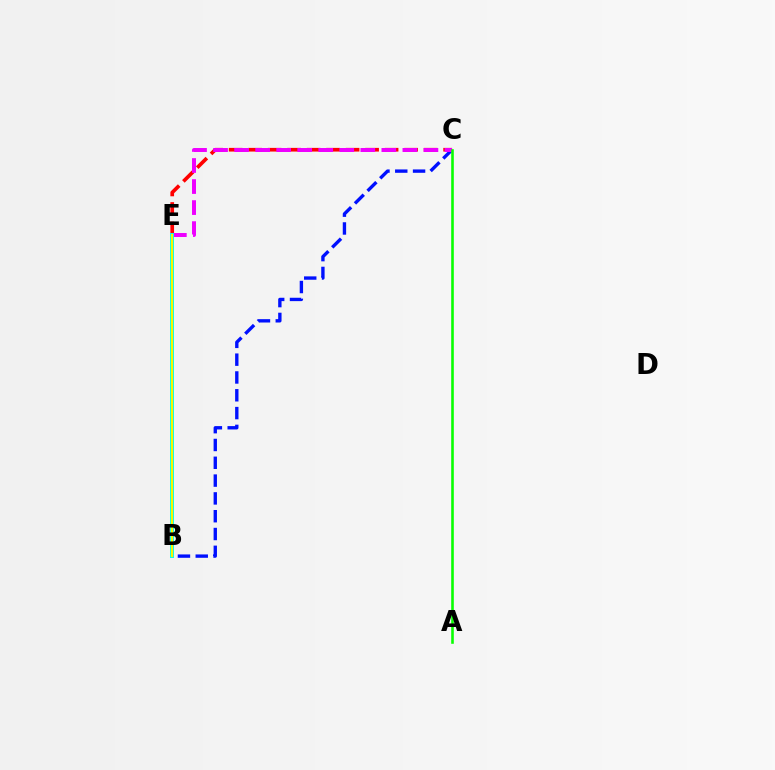{('B', 'C'): [{'color': '#0010ff', 'line_style': 'dashed', 'thickness': 2.42}], ('C', 'E'): [{'color': '#ff0000', 'line_style': 'dashed', 'thickness': 2.65}, {'color': '#ee00ff', 'line_style': 'dashed', 'thickness': 2.86}], ('B', 'E'): [{'color': '#00fff6', 'line_style': 'solid', 'thickness': 2.85}, {'color': '#fcf500', 'line_style': 'solid', 'thickness': 1.56}], ('A', 'C'): [{'color': '#08ff00', 'line_style': 'solid', 'thickness': 1.87}]}